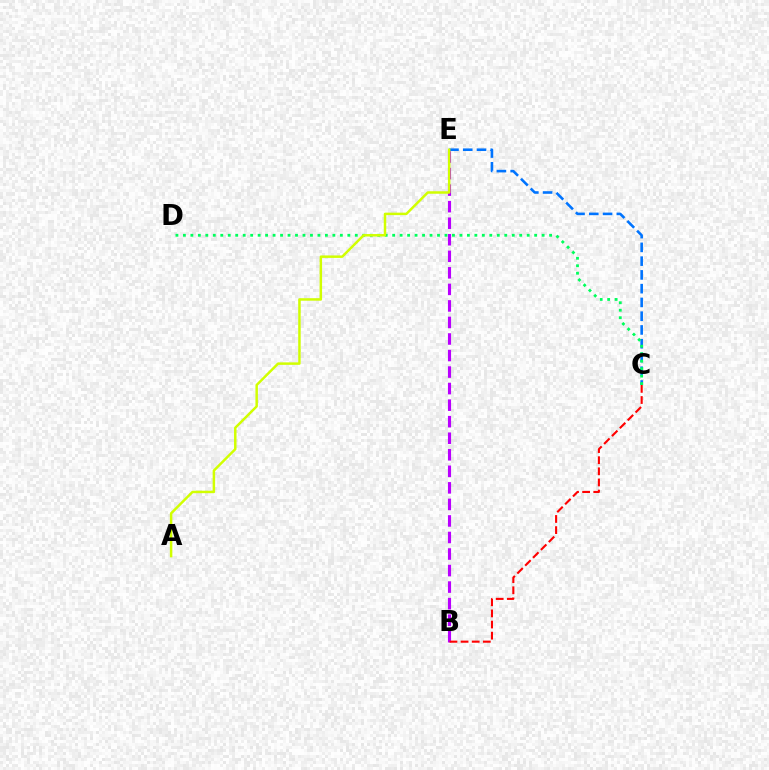{('B', 'E'): [{'color': '#b900ff', 'line_style': 'dashed', 'thickness': 2.25}], ('B', 'C'): [{'color': '#ff0000', 'line_style': 'dashed', 'thickness': 1.51}], ('C', 'E'): [{'color': '#0074ff', 'line_style': 'dashed', 'thickness': 1.87}], ('C', 'D'): [{'color': '#00ff5c', 'line_style': 'dotted', 'thickness': 2.03}], ('A', 'E'): [{'color': '#d1ff00', 'line_style': 'solid', 'thickness': 1.78}]}